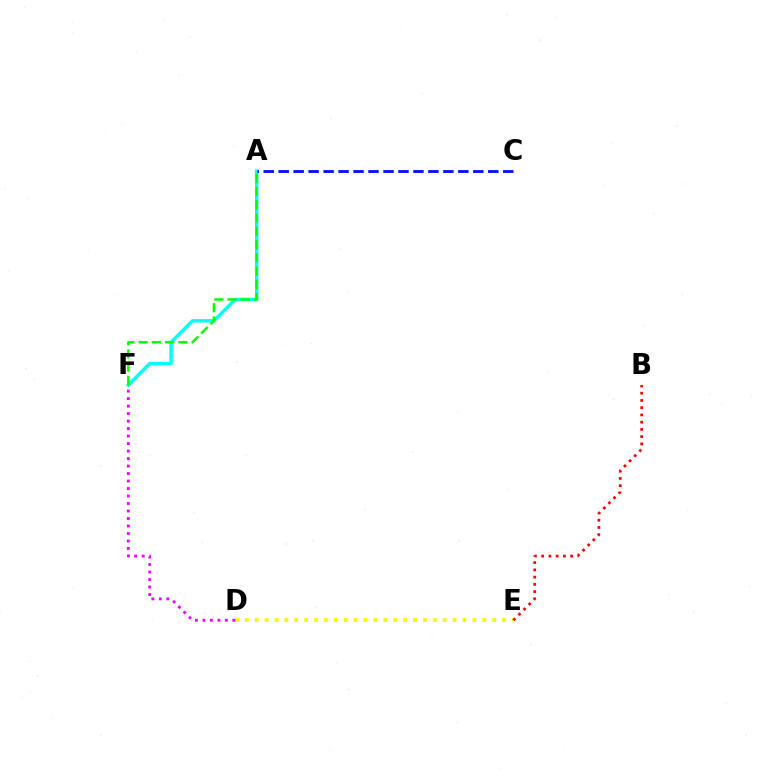{('D', 'E'): [{'color': '#fcf500', 'line_style': 'dotted', 'thickness': 2.69}], ('A', 'F'): [{'color': '#00fff6', 'line_style': 'solid', 'thickness': 2.46}, {'color': '#08ff00', 'line_style': 'dashed', 'thickness': 1.8}], ('B', 'E'): [{'color': '#ff0000', 'line_style': 'dotted', 'thickness': 1.97}], ('D', 'F'): [{'color': '#ee00ff', 'line_style': 'dotted', 'thickness': 2.04}], ('A', 'C'): [{'color': '#0010ff', 'line_style': 'dashed', 'thickness': 2.03}]}